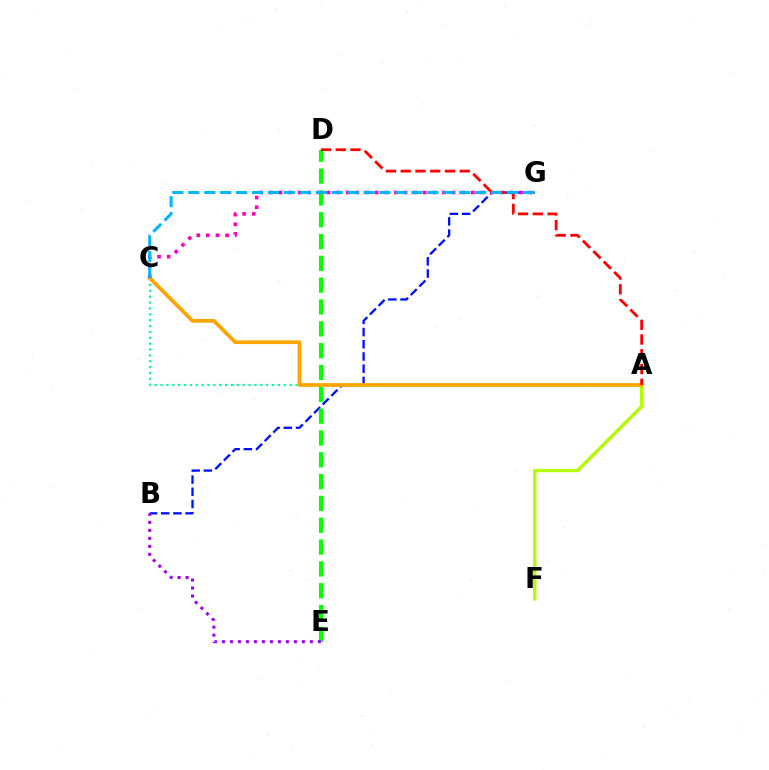{('B', 'G'): [{'color': '#0010ff', 'line_style': 'dashed', 'thickness': 1.66}], ('D', 'E'): [{'color': '#08ff00', 'line_style': 'dashed', 'thickness': 2.96}], ('A', 'F'): [{'color': '#b3ff00', 'line_style': 'solid', 'thickness': 2.41}], ('A', 'C'): [{'color': '#00ff9d', 'line_style': 'dotted', 'thickness': 1.59}, {'color': '#ffa500', 'line_style': 'solid', 'thickness': 2.69}], ('B', 'E'): [{'color': '#9b00ff', 'line_style': 'dotted', 'thickness': 2.17}], ('C', 'G'): [{'color': '#ff00bd', 'line_style': 'dotted', 'thickness': 2.61}, {'color': '#00b5ff', 'line_style': 'dashed', 'thickness': 2.16}], ('A', 'D'): [{'color': '#ff0000', 'line_style': 'dashed', 'thickness': 2.01}]}